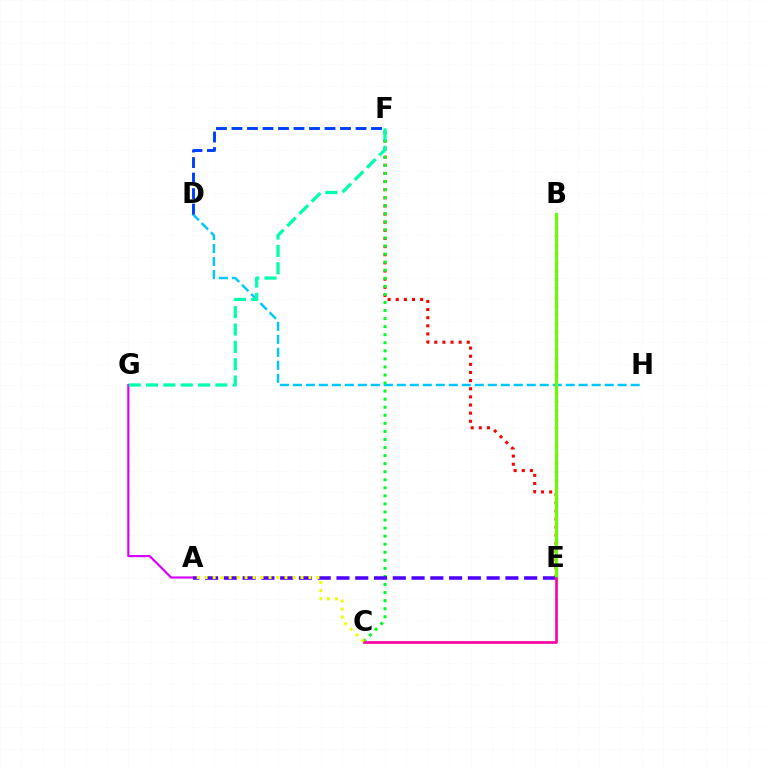{('E', 'F'): [{'color': '#ff0000', 'line_style': 'dotted', 'thickness': 2.21}], ('D', 'H'): [{'color': '#00c7ff', 'line_style': 'dashed', 'thickness': 1.76}], ('A', 'G'): [{'color': '#d600ff', 'line_style': 'solid', 'thickness': 1.56}], ('C', 'F'): [{'color': '#00ff27', 'line_style': 'dotted', 'thickness': 2.19}], ('F', 'G'): [{'color': '#00ffaf', 'line_style': 'dashed', 'thickness': 2.36}], ('D', 'F'): [{'color': '#003fff', 'line_style': 'dashed', 'thickness': 2.11}], ('A', 'E'): [{'color': '#4f00ff', 'line_style': 'dashed', 'thickness': 2.55}], ('B', 'E'): [{'color': '#ff8800', 'line_style': 'dotted', 'thickness': 2.37}, {'color': '#66ff00', 'line_style': 'solid', 'thickness': 2.18}], ('C', 'E'): [{'color': '#ff00a0', 'line_style': 'solid', 'thickness': 1.91}], ('A', 'C'): [{'color': '#eeff00', 'line_style': 'dotted', 'thickness': 2.17}]}